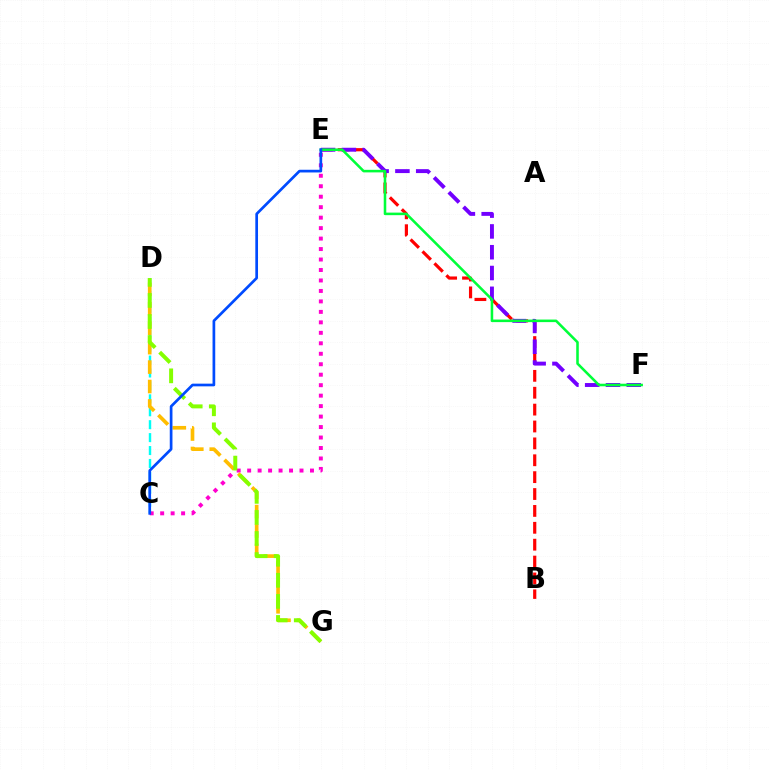{('B', 'E'): [{'color': '#ff0000', 'line_style': 'dashed', 'thickness': 2.29}], ('E', 'F'): [{'color': '#7200ff', 'line_style': 'dashed', 'thickness': 2.83}, {'color': '#00ff39', 'line_style': 'solid', 'thickness': 1.84}], ('C', 'D'): [{'color': '#00fff6', 'line_style': 'dashed', 'thickness': 1.76}], ('C', 'E'): [{'color': '#ff00cf', 'line_style': 'dotted', 'thickness': 2.84}, {'color': '#004bff', 'line_style': 'solid', 'thickness': 1.94}], ('D', 'G'): [{'color': '#ffbd00', 'line_style': 'dashed', 'thickness': 2.64}, {'color': '#84ff00', 'line_style': 'dashed', 'thickness': 2.86}]}